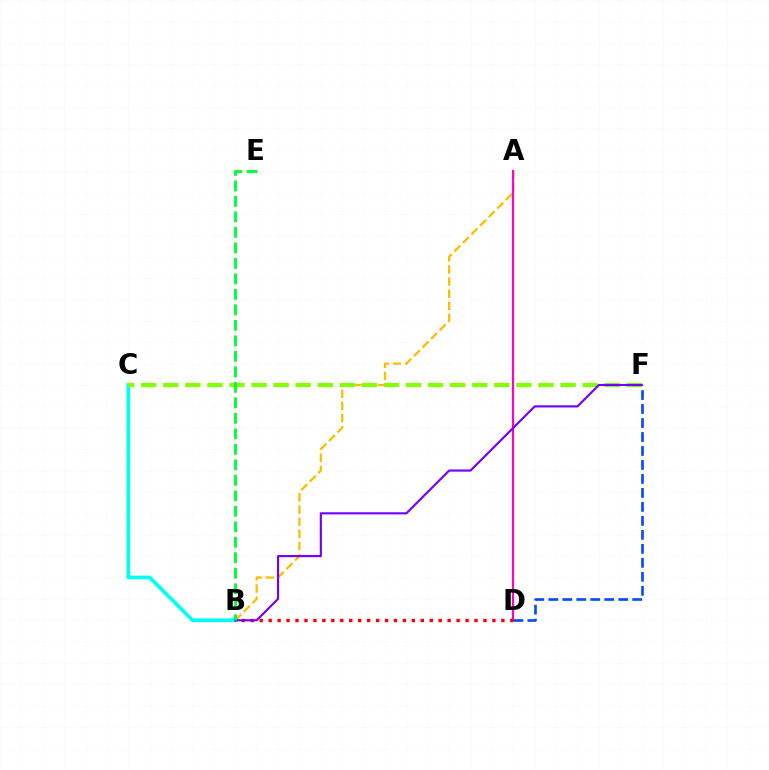{('A', 'B'): [{'color': '#ffbd00', 'line_style': 'dashed', 'thickness': 1.65}], ('B', 'C'): [{'color': '#00fff6', 'line_style': 'solid', 'thickness': 2.67}], ('C', 'F'): [{'color': '#84ff00', 'line_style': 'dashed', 'thickness': 3.0}], ('A', 'D'): [{'color': '#ff00cf', 'line_style': 'solid', 'thickness': 1.55}], ('B', 'D'): [{'color': '#ff0000', 'line_style': 'dotted', 'thickness': 2.43}], ('B', 'F'): [{'color': '#7200ff', 'line_style': 'solid', 'thickness': 1.55}], ('B', 'E'): [{'color': '#00ff39', 'line_style': 'dashed', 'thickness': 2.11}], ('D', 'F'): [{'color': '#004bff', 'line_style': 'dashed', 'thickness': 1.9}]}